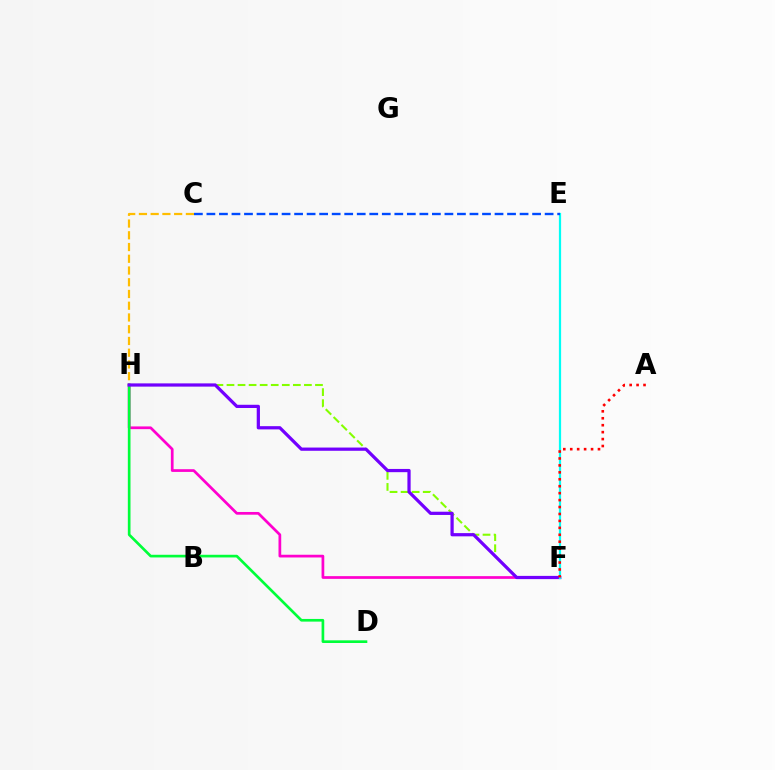{('F', 'H'): [{'color': '#ff00cf', 'line_style': 'solid', 'thickness': 1.96}, {'color': '#84ff00', 'line_style': 'dashed', 'thickness': 1.5}, {'color': '#7200ff', 'line_style': 'solid', 'thickness': 2.32}], ('C', 'H'): [{'color': '#ffbd00', 'line_style': 'dashed', 'thickness': 1.6}], ('D', 'H'): [{'color': '#00ff39', 'line_style': 'solid', 'thickness': 1.92}], ('E', 'F'): [{'color': '#00fff6', 'line_style': 'solid', 'thickness': 1.6}], ('C', 'E'): [{'color': '#004bff', 'line_style': 'dashed', 'thickness': 1.7}], ('A', 'F'): [{'color': '#ff0000', 'line_style': 'dotted', 'thickness': 1.89}]}